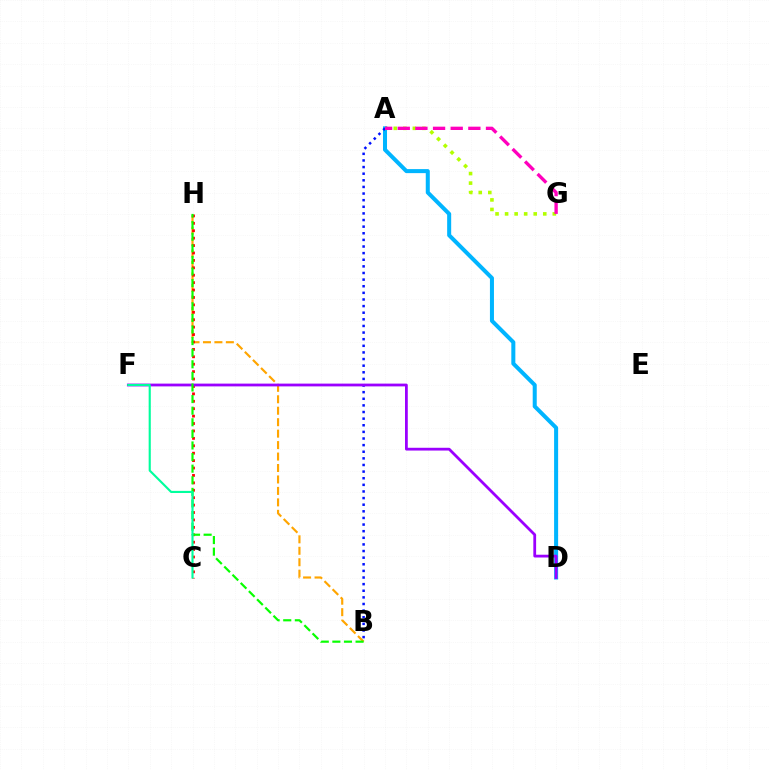{('B', 'H'): [{'color': '#ffa500', 'line_style': 'dashed', 'thickness': 1.56}, {'color': '#08ff00', 'line_style': 'dashed', 'thickness': 1.58}], ('C', 'H'): [{'color': '#ff0000', 'line_style': 'dotted', 'thickness': 2.01}], ('A', 'G'): [{'color': '#b3ff00', 'line_style': 'dotted', 'thickness': 2.59}, {'color': '#ff00bd', 'line_style': 'dashed', 'thickness': 2.4}], ('A', 'D'): [{'color': '#00b5ff', 'line_style': 'solid', 'thickness': 2.9}], ('A', 'B'): [{'color': '#0010ff', 'line_style': 'dotted', 'thickness': 1.8}], ('D', 'F'): [{'color': '#9b00ff', 'line_style': 'solid', 'thickness': 2.0}], ('C', 'F'): [{'color': '#00ff9d', 'line_style': 'solid', 'thickness': 1.54}]}